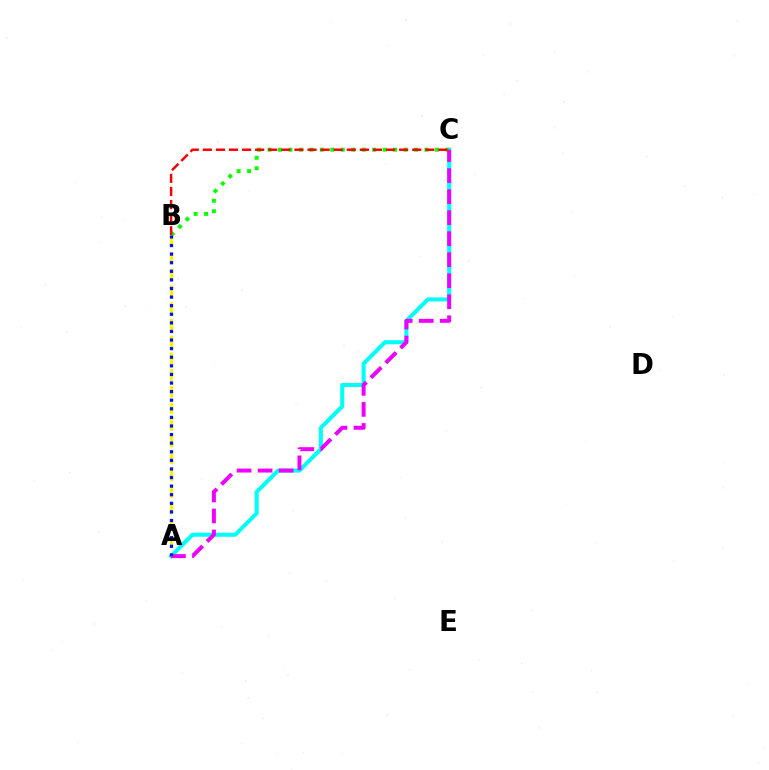{('A', 'C'): [{'color': '#00fff6', 'line_style': 'solid', 'thickness': 2.91}, {'color': '#ee00ff', 'line_style': 'dashed', 'thickness': 2.86}], ('B', 'C'): [{'color': '#08ff00', 'line_style': 'dotted', 'thickness': 2.84}, {'color': '#ff0000', 'line_style': 'dashed', 'thickness': 1.78}], ('A', 'B'): [{'color': '#fcf500', 'line_style': 'dashed', 'thickness': 2.27}, {'color': '#0010ff', 'line_style': 'dotted', 'thickness': 2.33}]}